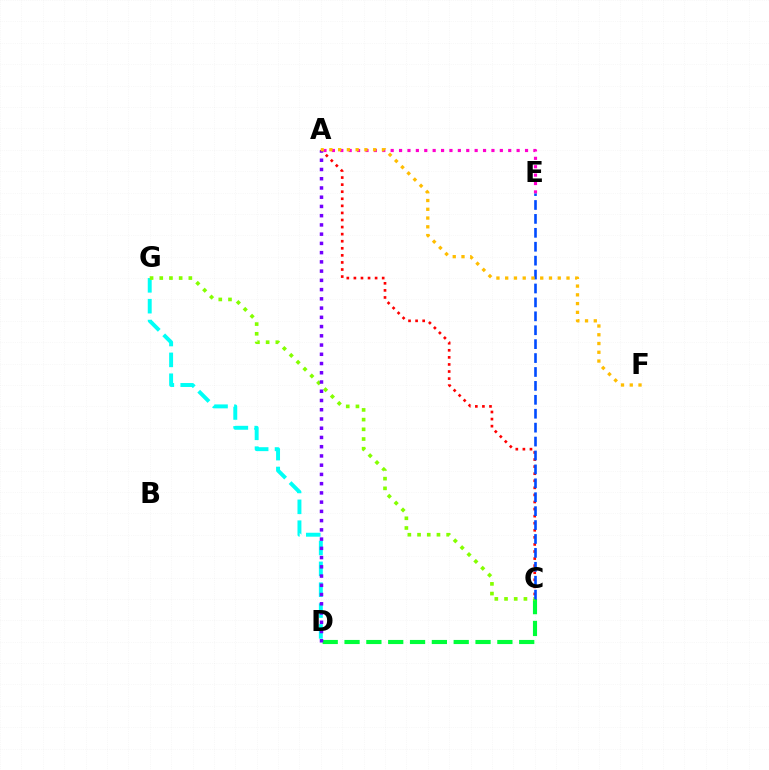{('D', 'G'): [{'color': '#00fff6', 'line_style': 'dashed', 'thickness': 2.83}], ('A', 'E'): [{'color': '#ff00cf', 'line_style': 'dotted', 'thickness': 2.28}], ('A', 'C'): [{'color': '#ff0000', 'line_style': 'dotted', 'thickness': 1.92}], ('C', 'D'): [{'color': '#00ff39', 'line_style': 'dashed', 'thickness': 2.97}], ('C', 'G'): [{'color': '#84ff00', 'line_style': 'dotted', 'thickness': 2.64}], ('C', 'E'): [{'color': '#004bff', 'line_style': 'dashed', 'thickness': 1.89}], ('A', 'D'): [{'color': '#7200ff', 'line_style': 'dotted', 'thickness': 2.51}], ('A', 'F'): [{'color': '#ffbd00', 'line_style': 'dotted', 'thickness': 2.38}]}